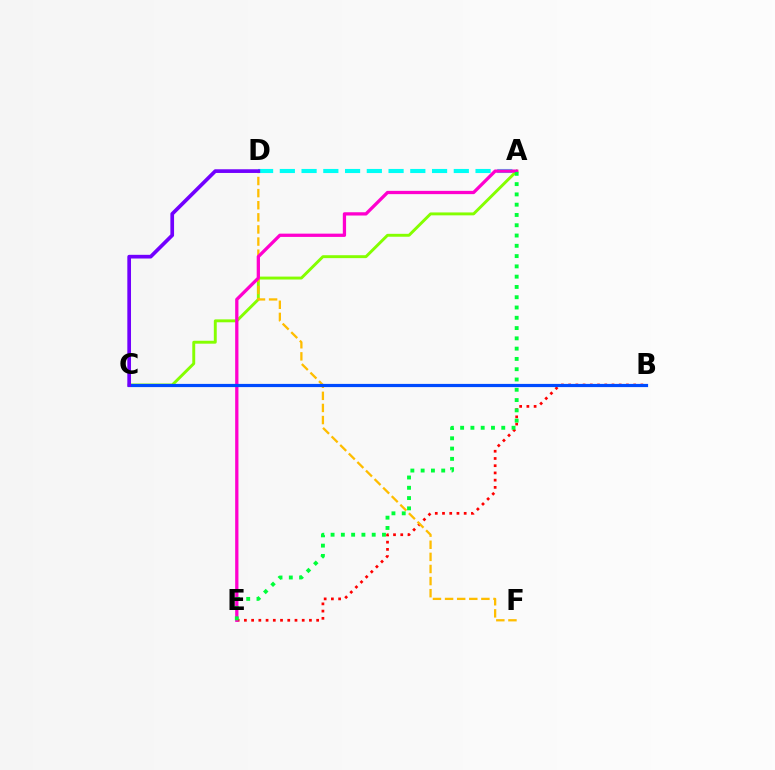{('A', 'D'): [{'color': '#00fff6', 'line_style': 'dashed', 'thickness': 2.95}], ('B', 'E'): [{'color': '#ff0000', 'line_style': 'dotted', 'thickness': 1.96}], ('A', 'C'): [{'color': '#84ff00', 'line_style': 'solid', 'thickness': 2.1}], ('D', 'F'): [{'color': '#ffbd00', 'line_style': 'dashed', 'thickness': 1.64}], ('A', 'E'): [{'color': '#ff00cf', 'line_style': 'solid', 'thickness': 2.36}, {'color': '#00ff39', 'line_style': 'dotted', 'thickness': 2.79}], ('B', 'C'): [{'color': '#004bff', 'line_style': 'solid', 'thickness': 2.3}], ('C', 'D'): [{'color': '#7200ff', 'line_style': 'solid', 'thickness': 2.65}]}